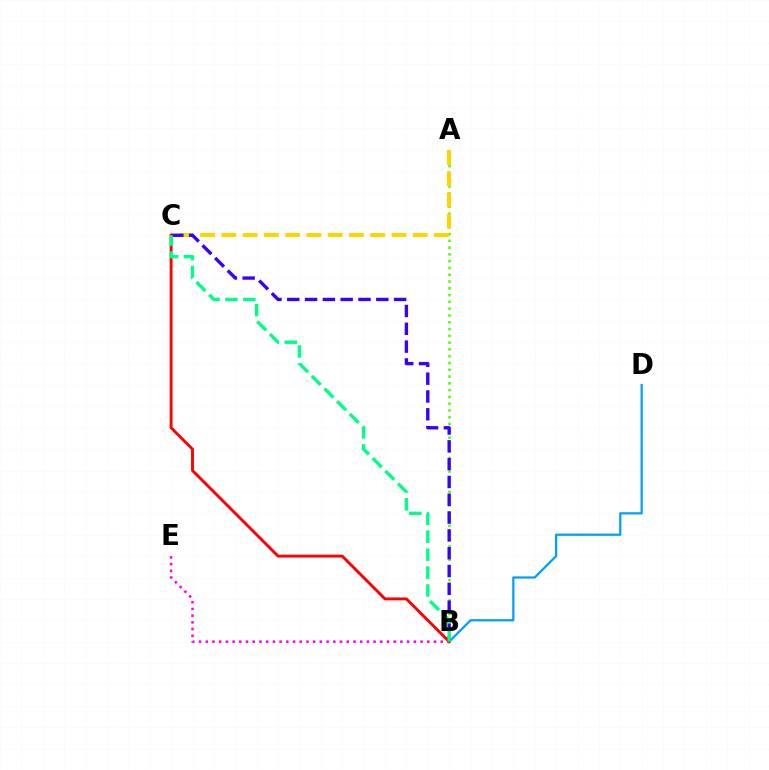{('A', 'B'): [{'color': '#4fff00', 'line_style': 'dotted', 'thickness': 1.84}], ('A', 'C'): [{'color': '#ffd500', 'line_style': 'dashed', 'thickness': 2.89}], ('B', 'E'): [{'color': '#ff00ed', 'line_style': 'dotted', 'thickness': 1.82}], ('B', 'D'): [{'color': '#009eff', 'line_style': 'solid', 'thickness': 1.61}], ('B', 'C'): [{'color': '#3700ff', 'line_style': 'dashed', 'thickness': 2.42}, {'color': '#ff0000', 'line_style': 'solid', 'thickness': 2.08}, {'color': '#00ff86', 'line_style': 'dashed', 'thickness': 2.43}]}